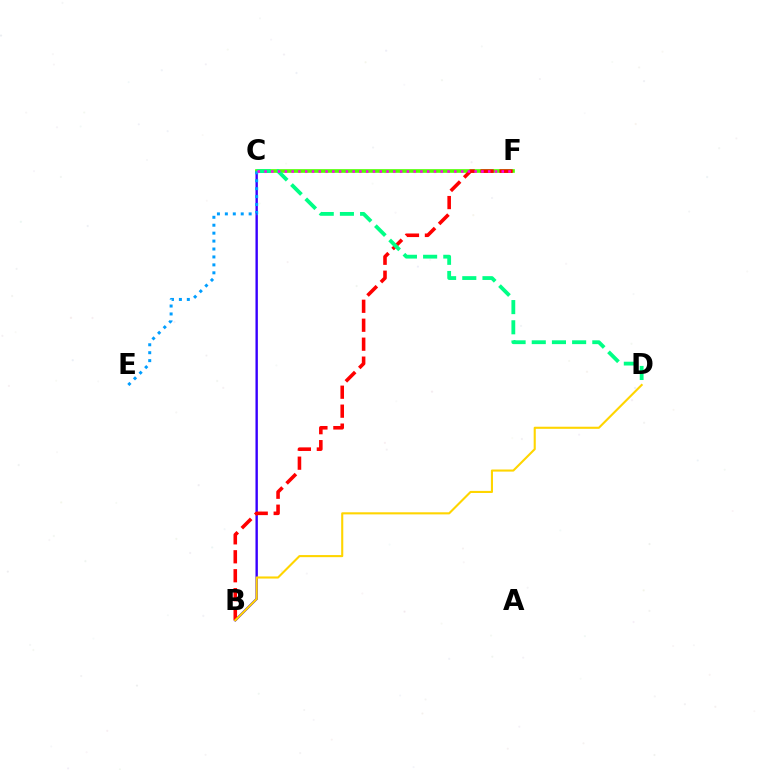{('B', 'C'): [{'color': '#3700ff', 'line_style': 'solid', 'thickness': 1.72}], ('C', 'F'): [{'color': '#4fff00', 'line_style': 'solid', 'thickness': 2.63}, {'color': '#ff00ed', 'line_style': 'dotted', 'thickness': 1.84}], ('B', 'F'): [{'color': '#ff0000', 'line_style': 'dashed', 'thickness': 2.58}], ('C', 'D'): [{'color': '#00ff86', 'line_style': 'dashed', 'thickness': 2.74}], ('C', 'E'): [{'color': '#009eff', 'line_style': 'dotted', 'thickness': 2.16}], ('B', 'D'): [{'color': '#ffd500', 'line_style': 'solid', 'thickness': 1.51}]}